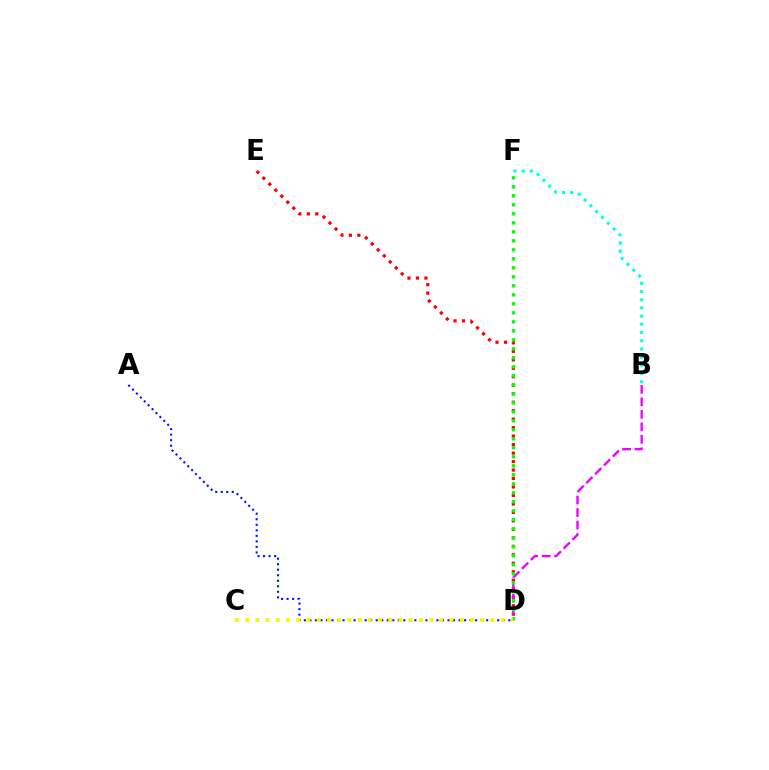{('D', 'E'): [{'color': '#ff0000', 'line_style': 'dotted', 'thickness': 2.3}], ('A', 'D'): [{'color': '#0010ff', 'line_style': 'dotted', 'thickness': 1.5}], ('B', 'D'): [{'color': '#ee00ff', 'line_style': 'dashed', 'thickness': 1.7}], ('D', 'F'): [{'color': '#08ff00', 'line_style': 'dotted', 'thickness': 2.45}], ('C', 'D'): [{'color': '#fcf500', 'line_style': 'dotted', 'thickness': 2.78}], ('B', 'F'): [{'color': '#00fff6', 'line_style': 'dotted', 'thickness': 2.23}]}